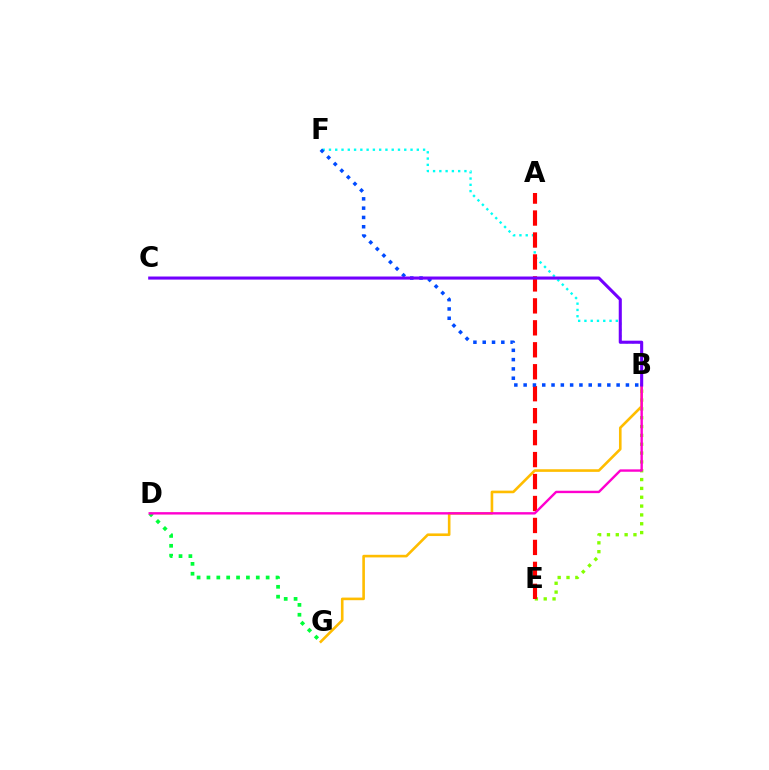{('D', 'G'): [{'color': '#00ff39', 'line_style': 'dotted', 'thickness': 2.68}], ('B', 'E'): [{'color': '#84ff00', 'line_style': 'dotted', 'thickness': 2.4}], ('B', 'G'): [{'color': '#ffbd00', 'line_style': 'solid', 'thickness': 1.88}], ('B', 'F'): [{'color': '#00fff6', 'line_style': 'dotted', 'thickness': 1.7}, {'color': '#004bff', 'line_style': 'dotted', 'thickness': 2.53}], ('A', 'E'): [{'color': '#ff0000', 'line_style': 'dashed', 'thickness': 2.98}], ('B', 'D'): [{'color': '#ff00cf', 'line_style': 'solid', 'thickness': 1.72}], ('B', 'C'): [{'color': '#7200ff', 'line_style': 'solid', 'thickness': 2.22}]}